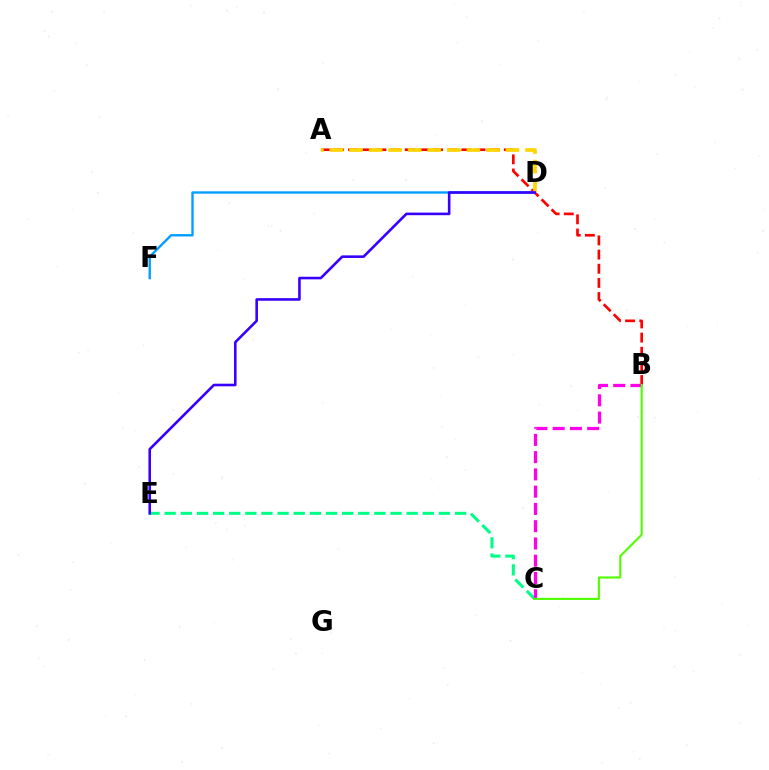{('C', 'E'): [{'color': '#00ff86', 'line_style': 'dashed', 'thickness': 2.19}], ('B', 'C'): [{'color': '#ff00ed', 'line_style': 'dashed', 'thickness': 2.34}, {'color': '#4fff00', 'line_style': 'solid', 'thickness': 1.53}], ('A', 'B'): [{'color': '#ff0000', 'line_style': 'dashed', 'thickness': 1.92}], ('D', 'F'): [{'color': '#009eff', 'line_style': 'solid', 'thickness': 1.71}], ('A', 'D'): [{'color': '#ffd500', 'line_style': 'dashed', 'thickness': 2.66}], ('D', 'E'): [{'color': '#3700ff', 'line_style': 'solid', 'thickness': 1.87}]}